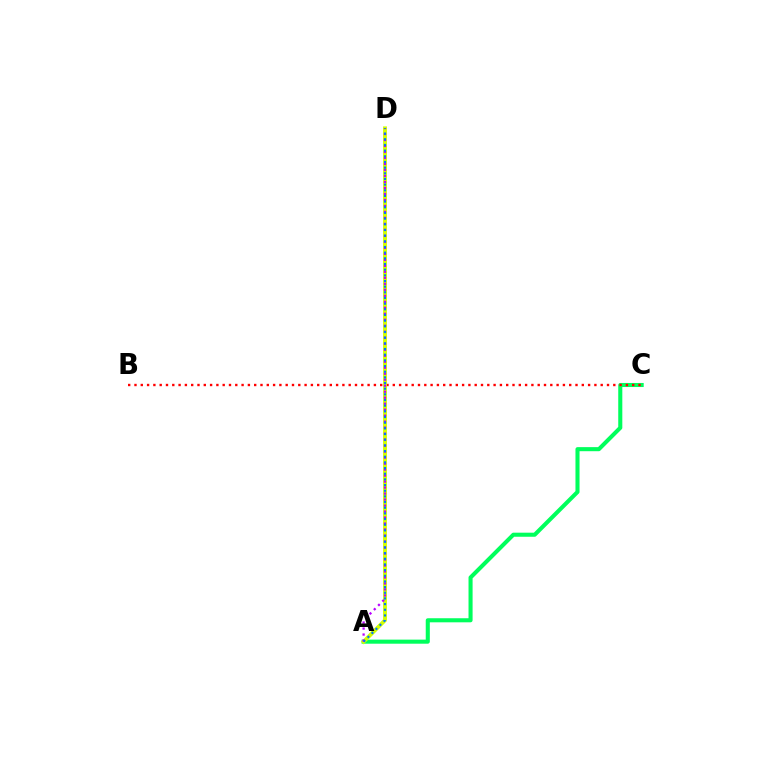{('A', 'C'): [{'color': '#00ff5c', 'line_style': 'solid', 'thickness': 2.93}], ('B', 'C'): [{'color': '#ff0000', 'line_style': 'dotted', 'thickness': 1.71}], ('A', 'D'): [{'color': '#d1ff00', 'line_style': 'solid', 'thickness': 2.79}, {'color': '#b900ff', 'line_style': 'dotted', 'thickness': 1.63}, {'color': '#0074ff', 'line_style': 'dotted', 'thickness': 1.54}]}